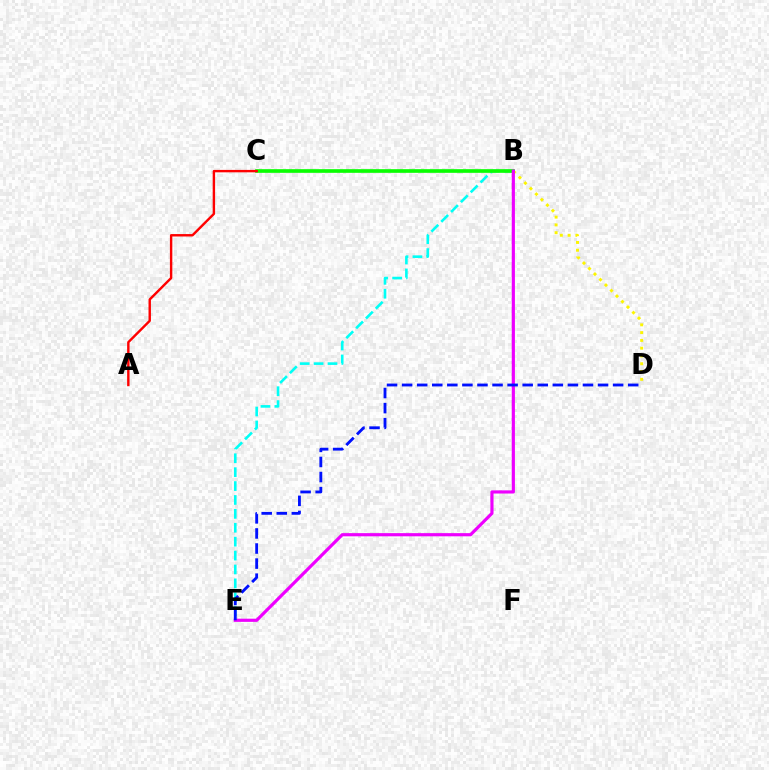{('B', 'E'): [{'color': '#00fff6', 'line_style': 'dashed', 'thickness': 1.89}, {'color': '#ee00ff', 'line_style': 'solid', 'thickness': 2.29}], ('B', 'D'): [{'color': '#fcf500', 'line_style': 'dotted', 'thickness': 2.11}], ('B', 'C'): [{'color': '#08ff00', 'line_style': 'solid', 'thickness': 2.63}], ('D', 'E'): [{'color': '#0010ff', 'line_style': 'dashed', 'thickness': 2.05}], ('A', 'C'): [{'color': '#ff0000', 'line_style': 'solid', 'thickness': 1.74}]}